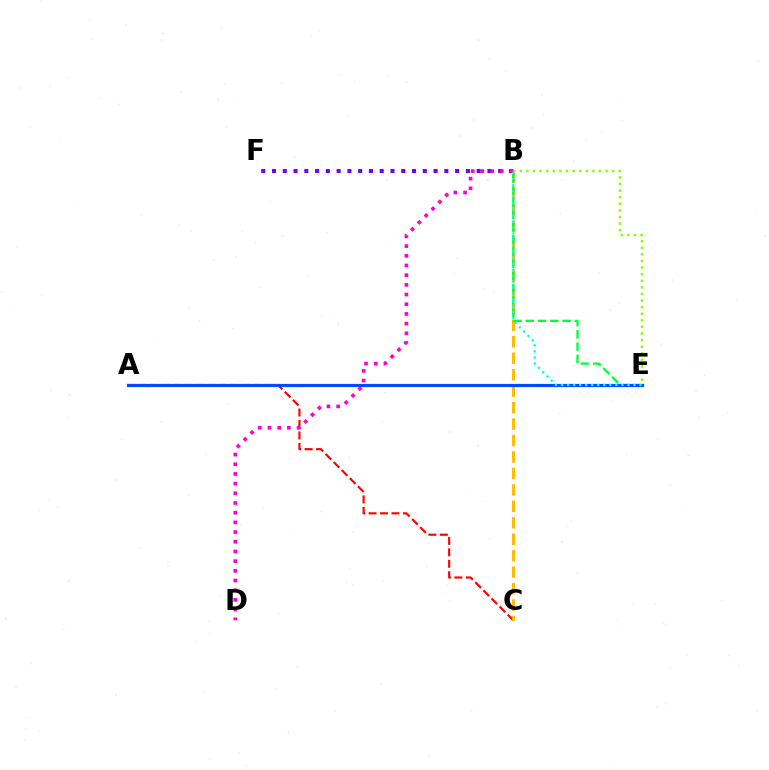{('A', 'C'): [{'color': '#ff0000', 'line_style': 'dashed', 'thickness': 1.56}], ('B', 'F'): [{'color': '#7200ff', 'line_style': 'dotted', 'thickness': 2.93}], ('B', 'C'): [{'color': '#ffbd00', 'line_style': 'dashed', 'thickness': 2.24}], ('B', 'E'): [{'color': '#00ff39', 'line_style': 'dashed', 'thickness': 1.66}, {'color': '#84ff00', 'line_style': 'dotted', 'thickness': 1.79}, {'color': '#00fff6', 'line_style': 'dotted', 'thickness': 1.64}], ('A', 'E'): [{'color': '#004bff', 'line_style': 'solid', 'thickness': 2.29}], ('B', 'D'): [{'color': '#ff00cf', 'line_style': 'dotted', 'thickness': 2.63}]}